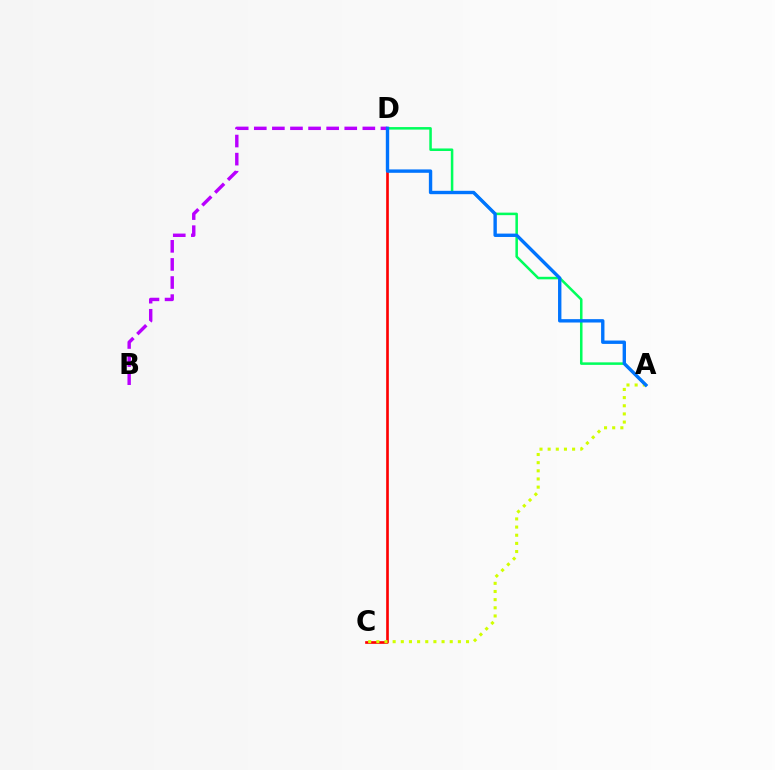{('A', 'D'): [{'color': '#00ff5c', 'line_style': 'solid', 'thickness': 1.82}, {'color': '#0074ff', 'line_style': 'solid', 'thickness': 2.43}], ('C', 'D'): [{'color': '#ff0000', 'line_style': 'solid', 'thickness': 1.91}], ('B', 'D'): [{'color': '#b900ff', 'line_style': 'dashed', 'thickness': 2.46}], ('A', 'C'): [{'color': '#d1ff00', 'line_style': 'dotted', 'thickness': 2.21}]}